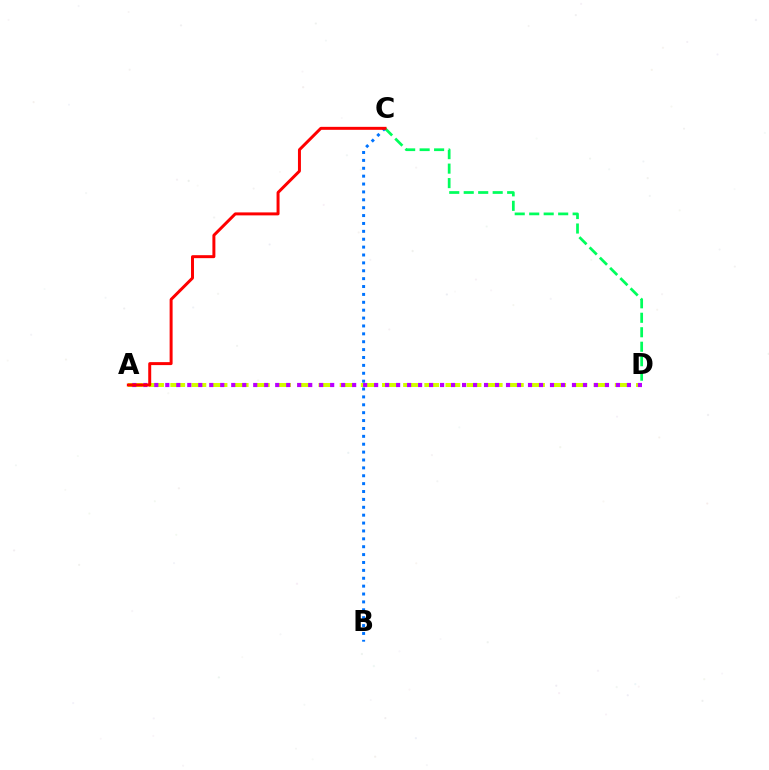{('C', 'D'): [{'color': '#00ff5c', 'line_style': 'dashed', 'thickness': 1.97}], ('A', 'D'): [{'color': '#d1ff00', 'line_style': 'dashed', 'thickness': 2.88}, {'color': '#b900ff', 'line_style': 'dotted', 'thickness': 2.99}], ('B', 'C'): [{'color': '#0074ff', 'line_style': 'dotted', 'thickness': 2.14}], ('A', 'C'): [{'color': '#ff0000', 'line_style': 'solid', 'thickness': 2.14}]}